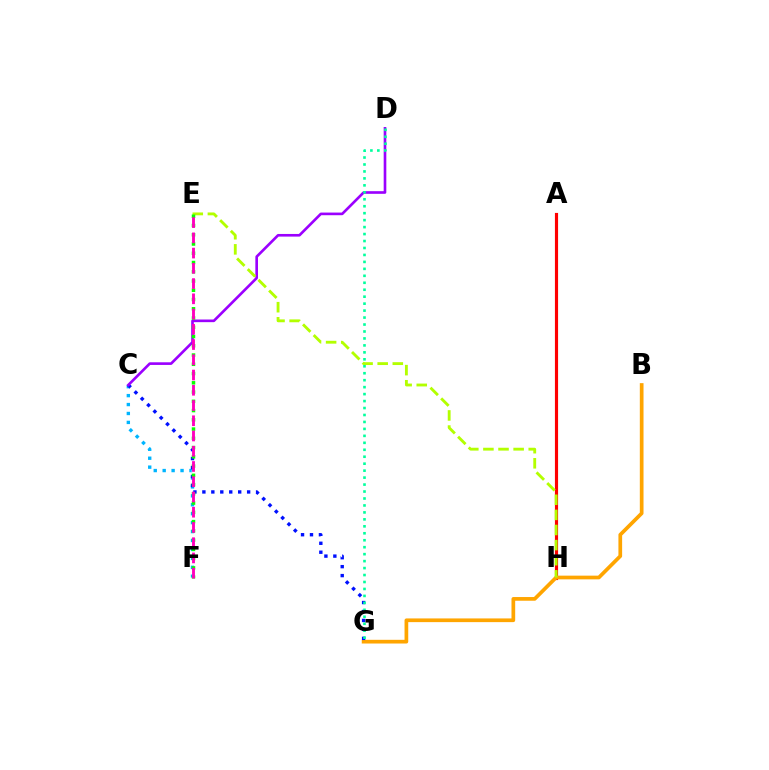{('A', 'H'): [{'color': '#ff0000', 'line_style': 'solid', 'thickness': 2.27}], ('C', 'F'): [{'color': '#00b5ff', 'line_style': 'dotted', 'thickness': 2.43}], ('B', 'G'): [{'color': '#ffa500', 'line_style': 'solid', 'thickness': 2.67}], ('C', 'G'): [{'color': '#0010ff', 'line_style': 'dotted', 'thickness': 2.43}], ('C', 'D'): [{'color': '#9b00ff', 'line_style': 'solid', 'thickness': 1.9}], ('E', 'H'): [{'color': '#b3ff00', 'line_style': 'dashed', 'thickness': 2.05}], ('D', 'G'): [{'color': '#00ff9d', 'line_style': 'dotted', 'thickness': 1.89}], ('E', 'F'): [{'color': '#08ff00', 'line_style': 'dotted', 'thickness': 2.51}, {'color': '#ff00bd', 'line_style': 'dashed', 'thickness': 2.07}]}